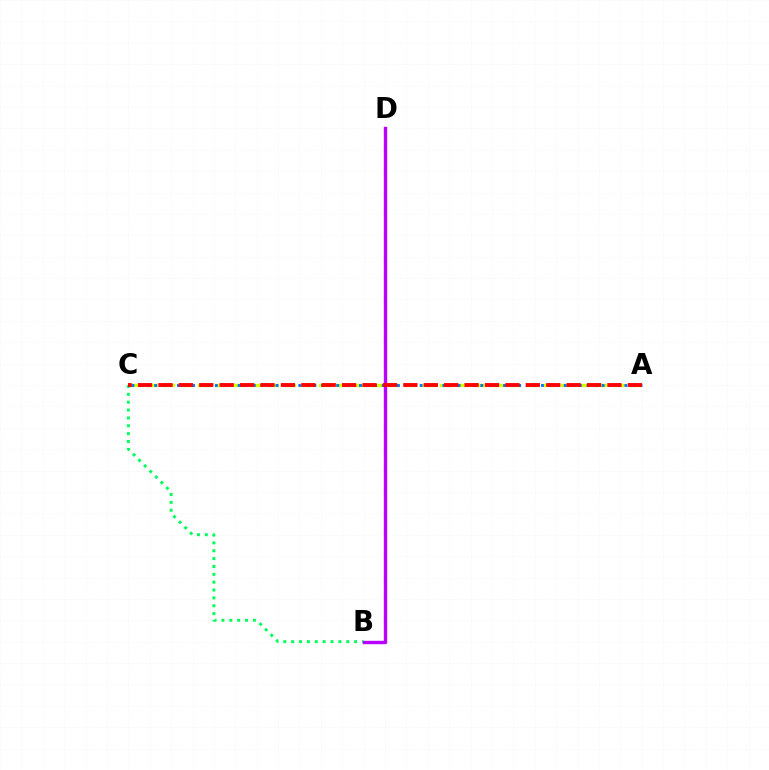{('A', 'C'): [{'color': '#d1ff00', 'line_style': 'dashed', 'thickness': 2.35}, {'color': '#0074ff', 'line_style': 'dotted', 'thickness': 2.06}, {'color': '#ff0000', 'line_style': 'dashed', 'thickness': 2.77}], ('B', 'C'): [{'color': '#00ff5c', 'line_style': 'dotted', 'thickness': 2.14}], ('B', 'D'): [{'color': '#b900ff', 'line_style': 'solid', 'thickness': 2.44}]}